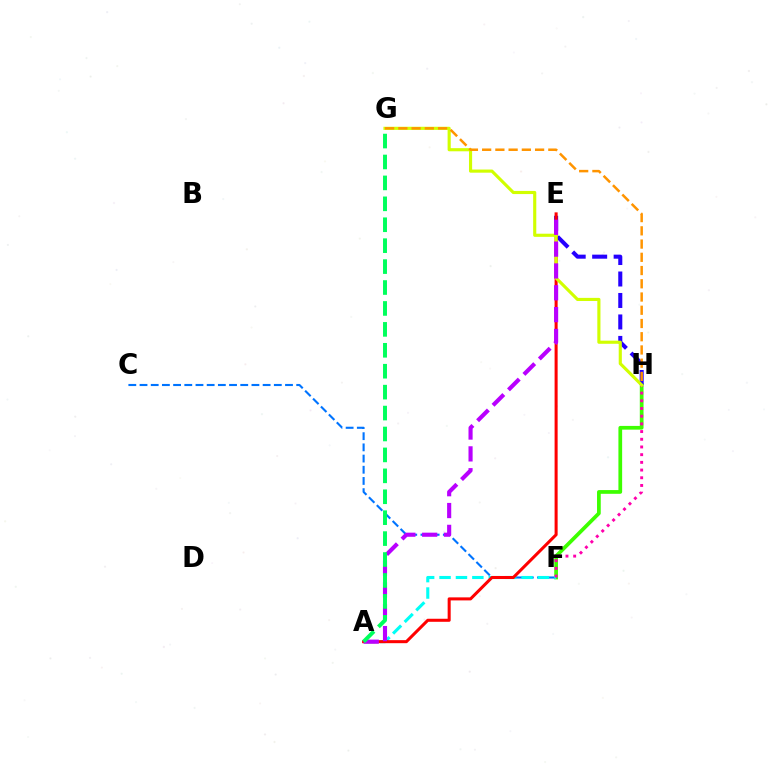{('F', 'H'): [{'color': '#3dff00', 'line_style': 'solid', 'thickness': 2.68}, {'color': '#ff00ac', 'line_style': 'dotted', 'thickness': 2.09}], ('C', 'F'): [{'color': '#0074ff', 'line_style': 'dashed', 'thickness': 1.52}], ('A', 'F'): [{'color': '#00fff6', 'line_style': 'dashed', 'thickness': 2.23}], ('E', 'H'): [{'color': '#2500ff', 'line_style': 'dashed', 'thickness': 2.92}], ('A', 'E'): [{'color': '#ff0000', 'line_style': 'solid', 'thickness': 2.19}, {'color': '#b900ff', 'line_style': 'dashed', 'thickness': 2.97}], ('G', 'H'): [{'color': '#d1ff00', 'line_style': 'solid', 'thickness': 2.26}, {'color': '#ff9400', 'line_style': 'dashed', 'thickness': 1.8}], ('A', 'G'): [{'color': '#00ff5c', 'line_style': 'dashed', 'thickness': 2.84}]}